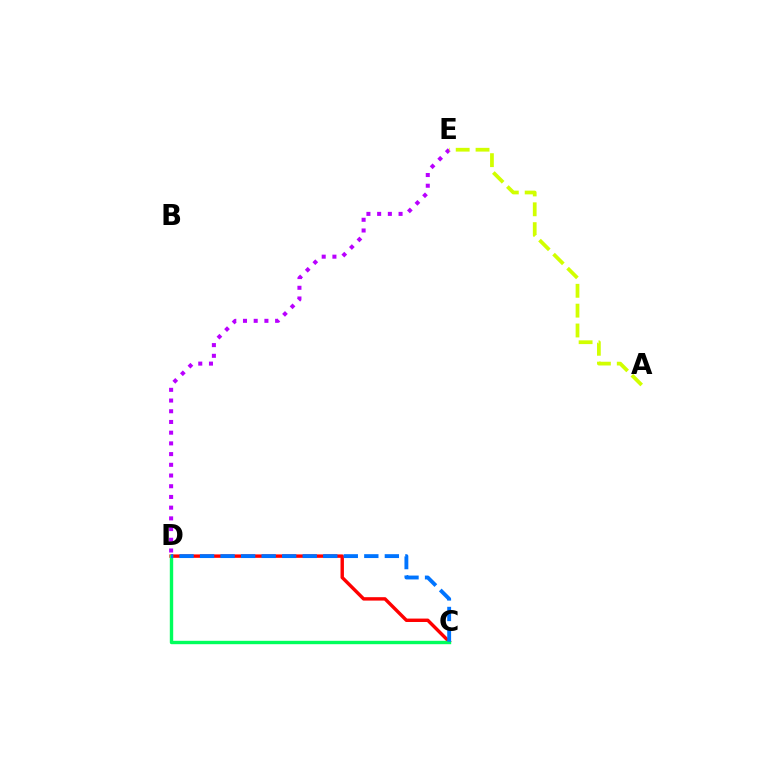{('C', 'D'): [{'color': '#ff0000', 'line_style': 'solid', 'thickness': 2.46}, {'color': '#00ff5c', 'line_style': 'solid', 'thickness': 2.44}, {'color': '#0074ff', 'line_style': 'dashed', 'thickness': 2.79}], ('D', 'E'): [{'color': '#b900ff', 'line_style': 'dotted', 'thickness': 2.91}], ('A', 'E'): [{'color': '#d1ff00', 'line_style': 'dashed', 'thickness': 2.7}]}